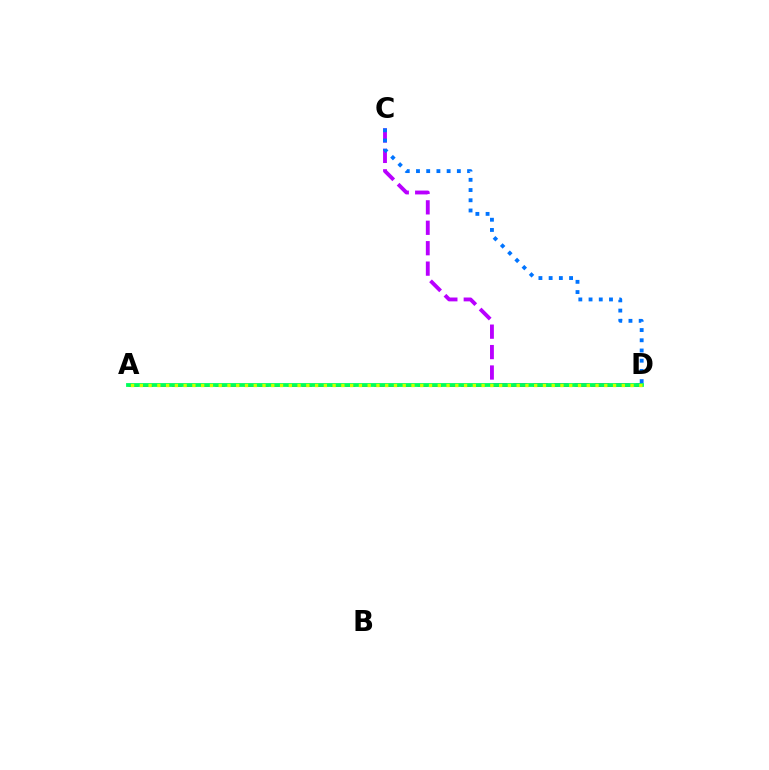{('C', 'D'): [{'color': '#b900ff', 'line_style': 'dashed', 'thickness': 2.77}, {'color': '#0074ff', 'line_style': 'dotted', 'thickness': 2.78}], ('A', 'D'): [{'color': '#ff0000', 'line_style': 'dashed', 'thickness': 1.96}, {'color': '#00ff5c', 'line_style': 'solid', 'thickness': 2.75}, {'color': '#d1ff00', 'line_style': 'dotted', 'thickness': 2.38}]}